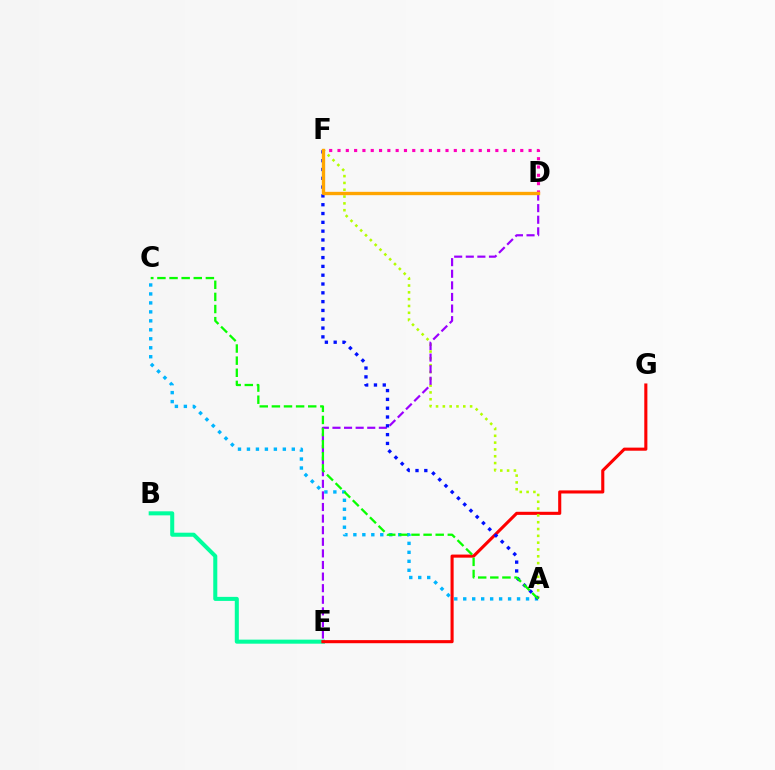{('B', 'E'): [{'color': '#00ff9d', 'line_style': 'solid', 'thickness': 2.91}], ('E', 'G'): [{'color': '#ff0000', 'line_style': 'solid', 'thickness': 2.23}], ('A', 'C'): [{'color': '#00b5ff', 'line_style': 'dotted', 'thickness': 2.44}, {'color': '#08ff00', 'line_style': 'dashed', 'thickness': 1.65}], ('A', 'F'): [{'color': '#b3ff00', 'line_style': 'dotted', 'thickness': 1.85}, {'color': '#0010ff', 'line_style': 'dotted', 'thickness': 2.39}], ('D', 'E'): [{'color': '#9b00ff', 'line_style': 'dashed', 'thickness': 1.58}], ('D', 'F'): [{'color': '#ff00bd', 'line_style': 'dotted', 'thickness': 2.26}, {'color': '#ffa500', 'line_style': 'solid', 'thickness': 2.42}]}